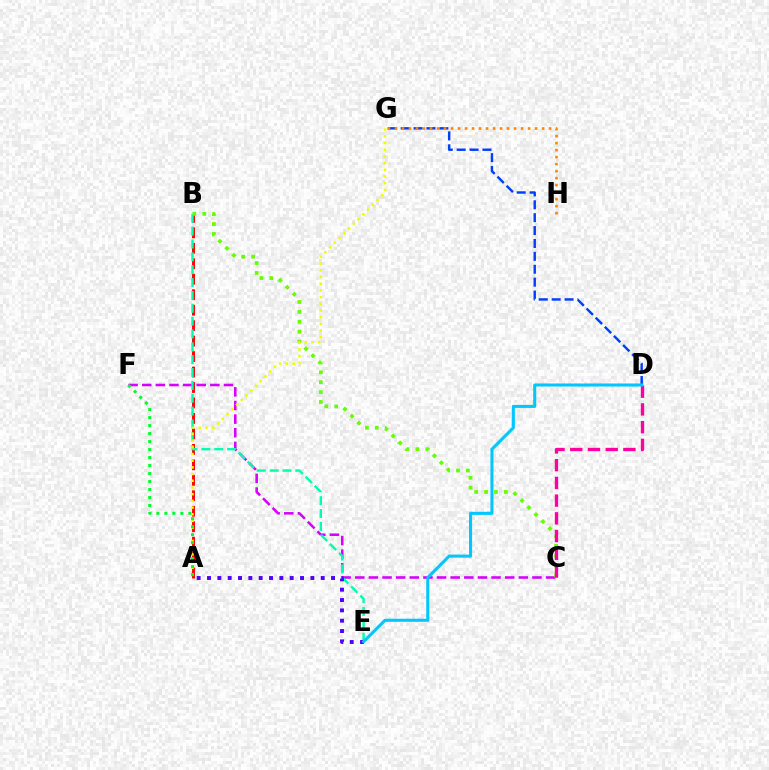{('C', 'F'): [{'color': '#d600ff', 'line_style': 'dashed', 'thickness': 1.85}], ('D', 'G'): [{'color': '#003fff', 'line_style': 'dashed', 'thickness': 1.75}], ('A', 'B'): [{'color': '#ff0000', 'line_style': 'dashed', 'thickness': 2.1}], ('B', 'E'): [{'color': '#00ffaf', 'line_style': 'dashed', 'thickness': 1.75}], ('B', 'C'): [{'color': '#66ff00', 'line_style': 'dotted', 'thickness': 2.69}], ('A', 'G'): [{'color': '#eeff00', 'line_style': 'dotted', 'thickness': 1.82}], ('G', 'H'): [{'color': '#ff8800', 'line_style': 'dotted', 'thickness': 1.9}], ('C', 'D'): [{'color': '#ff00a0', 'line_style': 'dashed', 'thickness': 2.41}], ('A', 'E'): [{'color': '#4f00ff', 'line_style': 'dotted', 'thickness': 2.81}], ('A', 'F'): [{'color': '#00ff27', 'line_style': 'dotted', 'thickness': 2.17}], ('D', 'E'): [{'color': '#00c7ff', 'line_style': 'solid', 'thickness': 2.2}]}